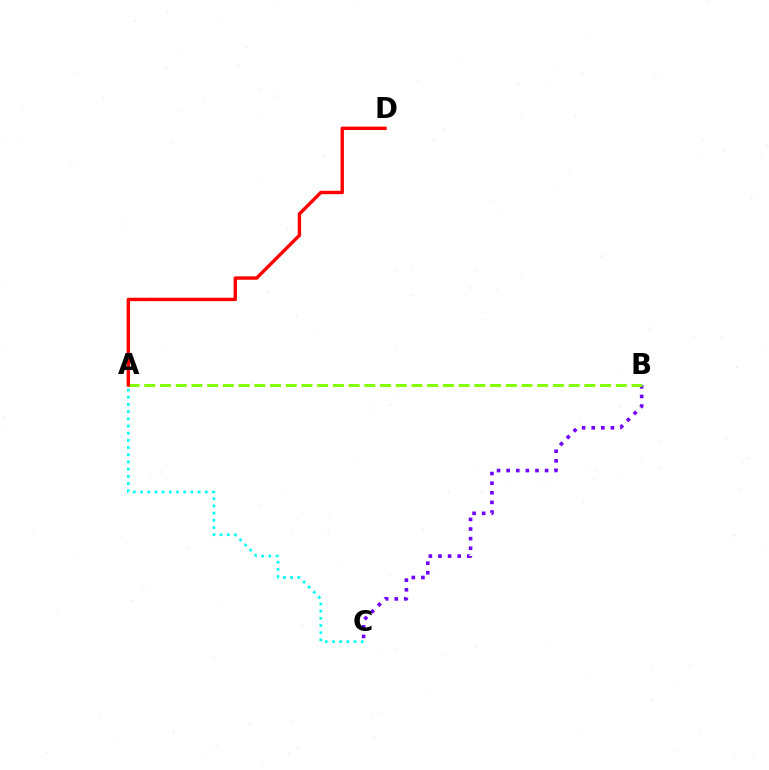{('B', 'C'): [{'color': '#7200ff', 'line_style': 'dotted', 'thickness': 2.61}], ('A', 'B'): [{'color': '#84ff00', 'line_style': 'dashed', 'thickness': 2.14}], ('A', 'D'): [{'color': '#ff0000', 'line_style': 'solid', 'thickness': 2.45}], ('A', 'C'): [{'color': '#00fff6', 'line_style': 'dotted', 'thickness': 1.95}]}